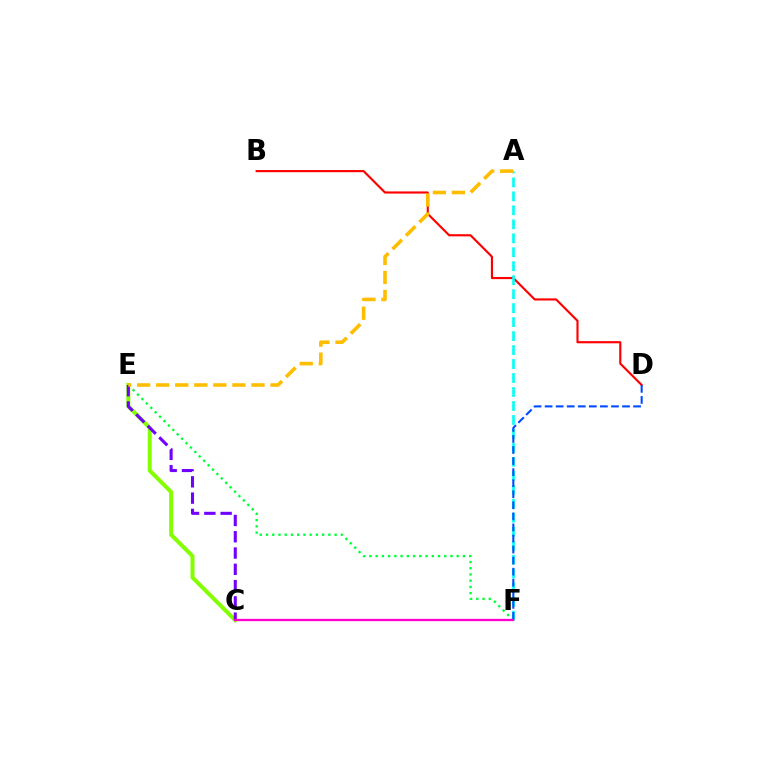{('B', 'D'): [{'color': '#ff0000', 'line_style': 'solid', 'thickness': 1.55}], ('E', 'F'): [{'color': '#00ff39', 'line_style': 'dotted', 'thickness': 1.69}], ('C', 'E'): [{'color': '#84ff00', 'line_style': 'solid', 'thickness': 2.89}, {'color': '#7200ff', 'line_style': 'dashed', 'thickness': 2.21}], ('A', 'F'): [{'color': '#00fff6', 'line_style': 'dashed', 'thickness': 1.9}], ('D', 'F'): [{'color': '#004bff', 'line_style': 'dashed', 'thickness': 1.5}], ('C', 'F'): [{'color': '#ff00cf', 'line_style': 'solid', 'thickness': 1.67}], ('A', 'E'): [{'color': '#ffbd00', 'line_style': 'dashed', 'thickness': 2.59}]}